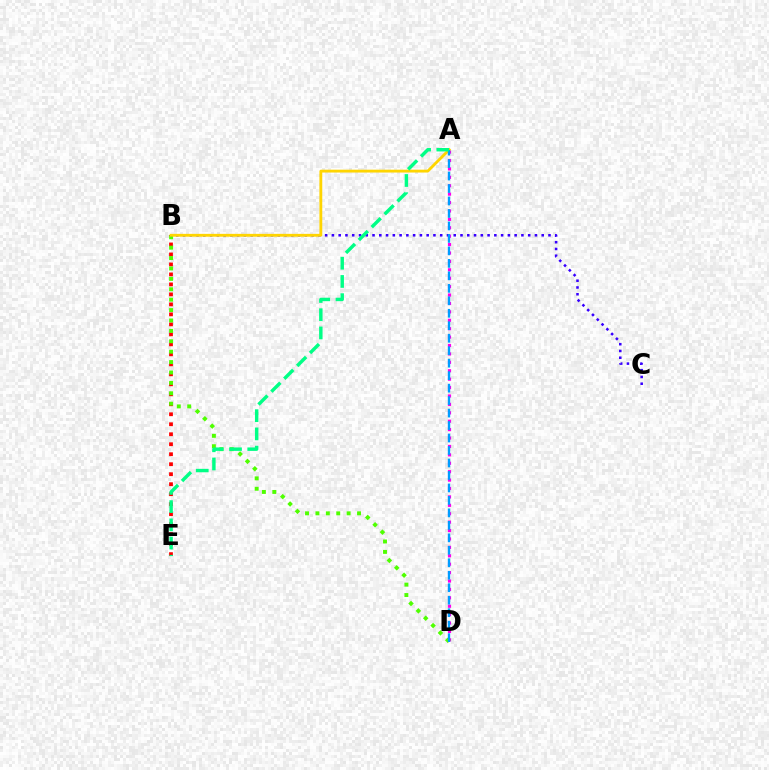{('B', 'E'): [{'color': '#ff0000', 'line_style': 'dotted', 'thickness': 2.71}], ('A', 'D'): [{'color': '#ff00ed', 'line_style': 'dotted', 'thickness': 2.29}, {'color': '#009eff', 'line_style': 'dashed', 'thickness': 1.69}], ('B', 'D'): [{'color': '#4fff00', 'line_style': 'dotted', 'thickness': 2.83}], ('B', 'C'): [{'color': '#3700ff', 'line_style': 'dotted', 'thickness': 1.84}], ('A', 'B'): [{'color': '#ffd500', 'line_style': 'solid', 'thickness': 2.05}], ('A', 'E'): [{'color': '#00ff86', 'line_style': 'dashed', 'thickness': 2.48}]}